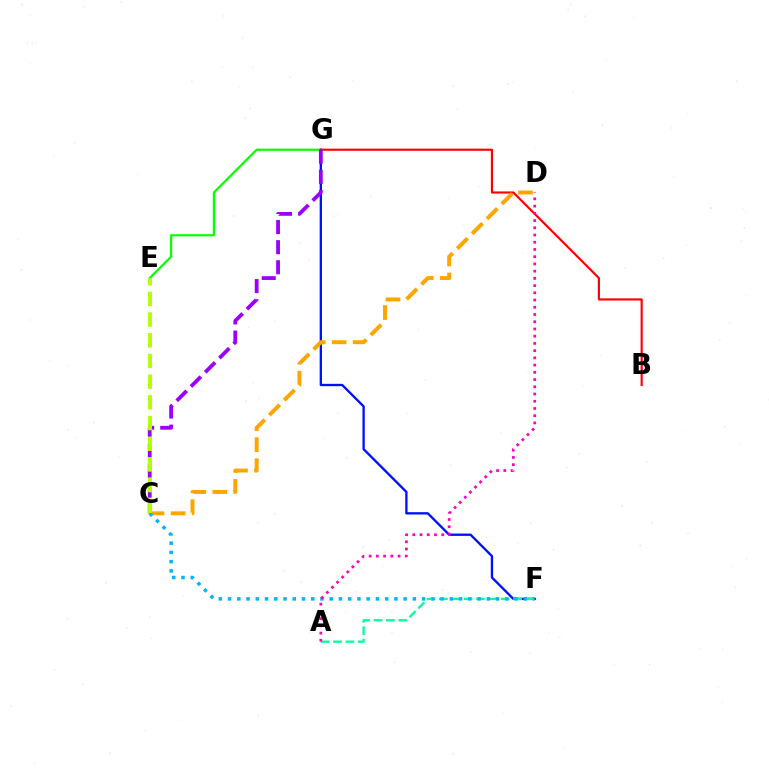{('F', 'G'): [{'color': '#0010ff', 'line_style': 'solid', 'thickness': 1.68}], ('E', 'G'): [{'color': '#08ff00', 'line_style': 'solid', 'thickness': 1.58}], ('B', 'G'): [{'color': '#ff0000', 'line_style': 'solid', 'thickness': 1.56}], ('A', 'F'): [{'color': '#00ff9d', 'line_style': 'dashed', 'thickness': 1.68}], ('C', 'D'): [{'color': '#ffa500', 'line_style': 'dashed', 'thickness': 2.86}], ('C', 'G'): [{'color': '#9b00ff', 'line_style': 'dashed', 'thickness': 2.73}], ('C', 'F'): [{'color': '#00b5ff', 'line_style': 'dotted', 'thickness': 2.51}], ('A', 'D'): [{'color': '#ff00bd', 'line_style': 'dotted', 'thickness': 1.96}], ('C', 'E'): [{'color': '#b3ff00', 'line_style': 'dashed', 'thickness': 2.81}]}